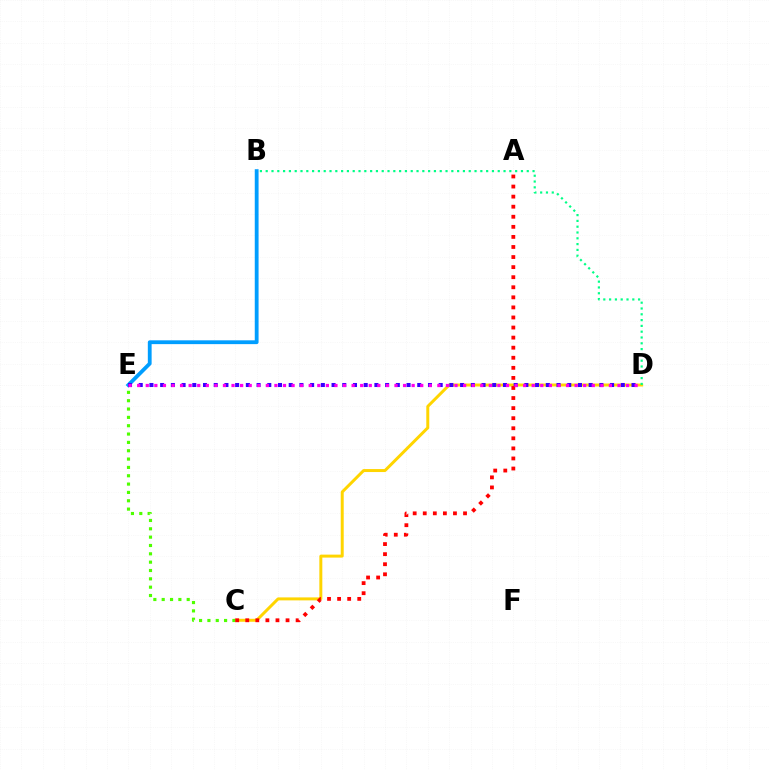{('C', 'D'): [{'color': '#ffd500', 'line_style': 'solid', 'thickness': 2.14}], ('B', 'D'): [{'color': '#00ff86', 'line_style': 'dotted', 'thickness': 1.58}], ('C', 'E'): [{'color': '#4fff00', 'line_style': 'dotted', 'thickness': 2.27}], ('B', 'E'): [{'color': '#009eff', 'line_style': 'solid', 'thickness': 2.74}], ('D', 'E'): [{'color': '#3700ff', 'line_style': 'dotted', 'thickness': 2.91}, {'color': '#ff00ed', 'line_style': 'dotted', 'thickness': 2.33}], ('A', 'C'): [{'color': '#ff0000', 'line_style': 'dotted', 'thickness': 2.74}]}